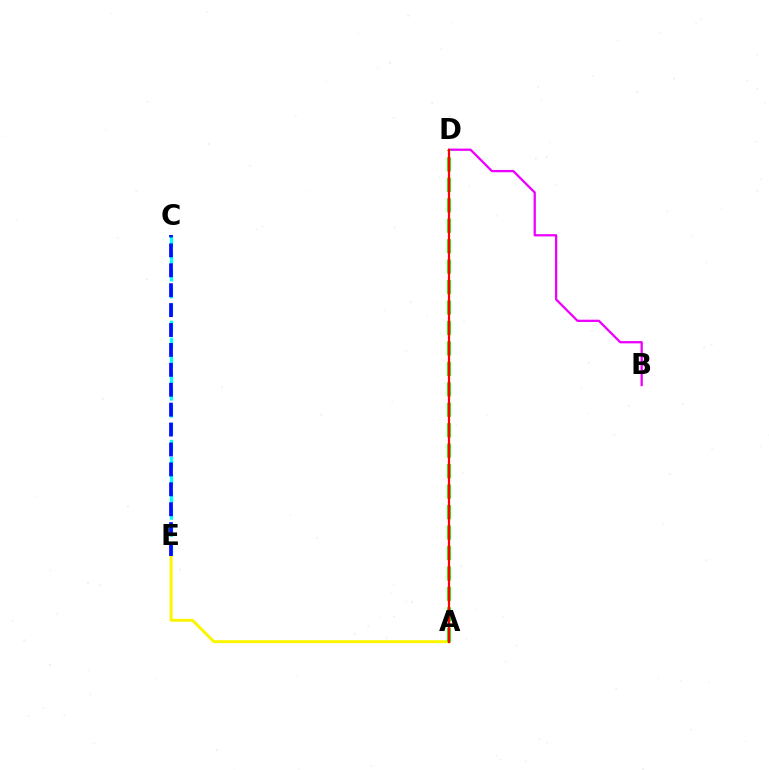{('B', 'D'): [{'color': '#ee00ff', 'line_style': 'solid', 'thickness': 1.64}], ('A', 'E'): [{'color': '#fcf500', 'line_style': 'solid', 'thickness': 2.14}], ('C', 'E'): [{'color': '#00fff6', 'line_style': 'dashed', 'thickness': 2.31}, {'color': '#0010ff', 'line_style': 'dashed', 'thickness': 2.71}], ('A', 'D'): [{'color': '#08ff00', 'line_style': 'dashed', 'thickness': 2.78}, {'color': '#ff0000', 'line_style': 'solid', 'thickness': 1.61}]}